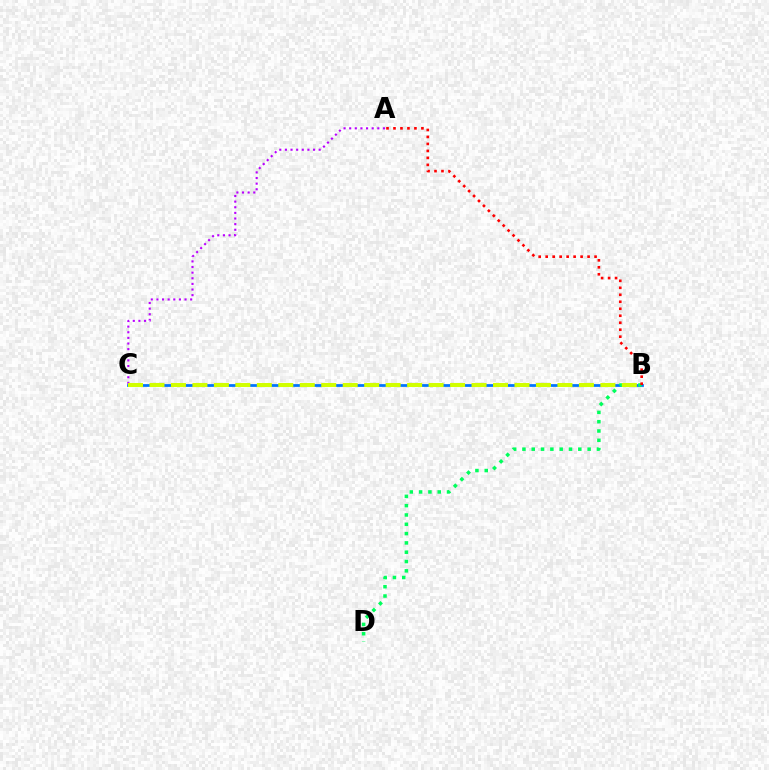{('B', 'C'): [{'color': '#0074ff', 'line_style': 'solid', 'thickness': 1.98}, {'color': '#d1ff00', 'line_style': 'dashed', 'thickness': 2.92}], ('A', 'C'): [{'color': '#b900ff', 'line_style': 'dotted', 'thickness': 1.53}], ('B', 'D'): [{'color': '#00ff5c', 'line_style': 'dotted', 'thickness': 2.53}], ('A', 'B'): [{'color': '#ff0000', 'line_style': 'dotted', 'thickness': 1.9}]}